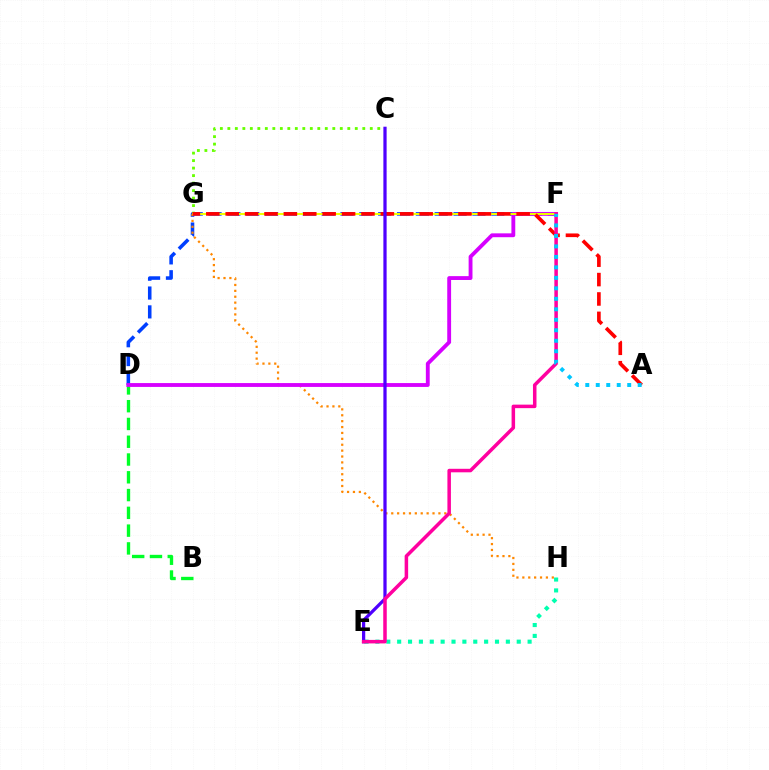{('D', 'F'): [{'color': '#003fff', 'line_style': 'dashed', 'thickness': 2.56}, {'color': '#d600ff', 'line_style': 'solid', 'thickness': 2.77}], ('B', 'D'): [{'color': '#00ff27', 'line_style': 'dashed', 'thickness': 2.42}], ('G', 'H'): [{'color': '#ff8800', 'line_style': 'dotted', 'thickness': 1.6}], ('C', 'G'): [{'color': '#66ff00', 'line_style': 'dotted', 'thickness': 2.04}], ('F', 'G'): [{'color': '#eeff00', 'line_style': 'solid', 'thickness': 1.51}], ('E', 'H'): [{'color': '#00ffaf', 'line_style': 'dotted', 'thickness': 2.95}], ('A', 'G'): [{'color': '#ff0000', 'line_style': 'dashed', 'thickness': 2.63}], ('C', 'E'): [{'color': '#4f00ff', 'line_style': 'solid', 'thickness': 2.34}], ('E', 'F'): [{'color': '#ff00a0', 'line_style': 'solid', 'thickness': 2.53}], ('A', 'F'): [{'color': '#00c7ff', 'line_style': 'dotted', 'thickness': 2.85}]}